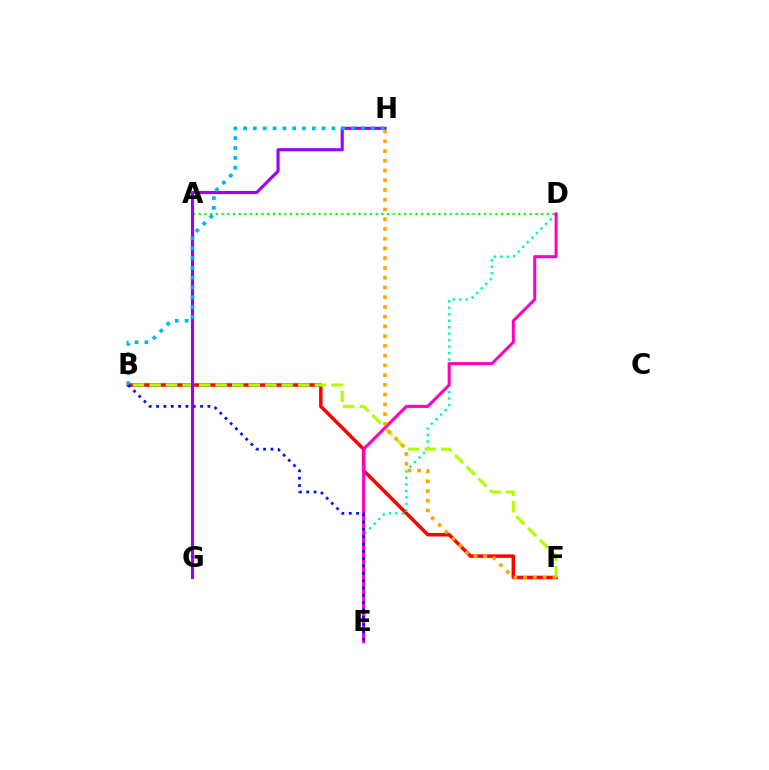{('B', 'F'): [{'color': '#ff0000', 'line_style': 'solid', 'thickness': 2.53}, {'color': '#b3ff00', 'line_style': 'dashed', 'thickness': 2.25}], ('D', 'E'): [{'color': '#00ff9d', 'line_style': 'dotted', 'thickness': 1.76}, {'color': '#ff00bd', 'line_style': 'solid', 'thickness': 2.19}], ('A', 'D'): [{'color': '#08ff00', 'line_style': 'dotted', 'thickness': 1.55}], ('G', 'H'): [{'color': '#9b00ff', 'line_style': 'solid', 'thickness': 2.24}], ('B', 'H'): [{'color': '#00b5ff', 'line_style': 'dotted', 'thickness': 2.67}], ('B', 'E'): [{'color': '#0010ff', 'line_style': 'dotted', 'thickness': 1.99}], ('F', 'H'): [{'color': '#ffa500', 'line_style': 'dotted', 'thickness': 2.65}]}